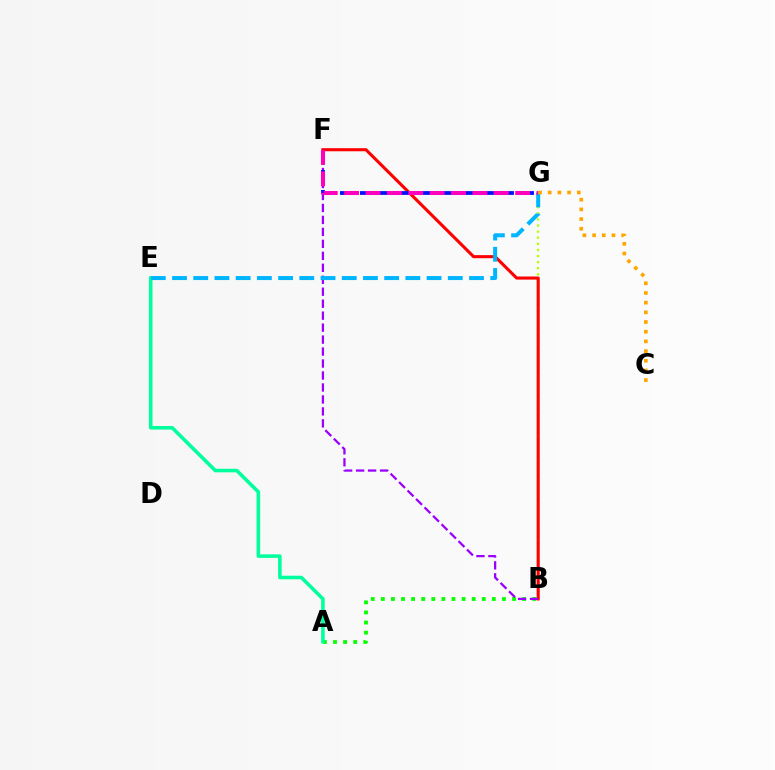{('A', 'B'): [{'color': '#08ff00', 'line_style': 'dotted', 'thickness': 2.74}], ('A', 'E'): [{'color': '#00ff9d', 'line_style': 'solid', 'thickness': 2.56}], ('B', 'G'): [{'color': '#b3ff00', 'line_style': 'dotted', 'thickness': 1.66}], ('B', 'F'): [{'color': '#ff0000', 'line_style': 'solid', 'thickness': 2.22}, {'color': '#9b00ff', 'line_style': 'dashed', 'thickness': 1.63}], ('E', 'G'): [{'color': '#00b5ff', 'line_style': 'dashed', 'thickness': 2.88}], ('F', 'G'): [{'color': '#0010ff', 'line_style': 'dashed', 'thickness': 2.72}, {'color': '#ff00bd', 'line_style': 'dashed', 'thickness': 2.9}], ('C', 'G'): [{'color': '#ffa500', 'line_style': 'dotted', 'thickness': 2.63}]}